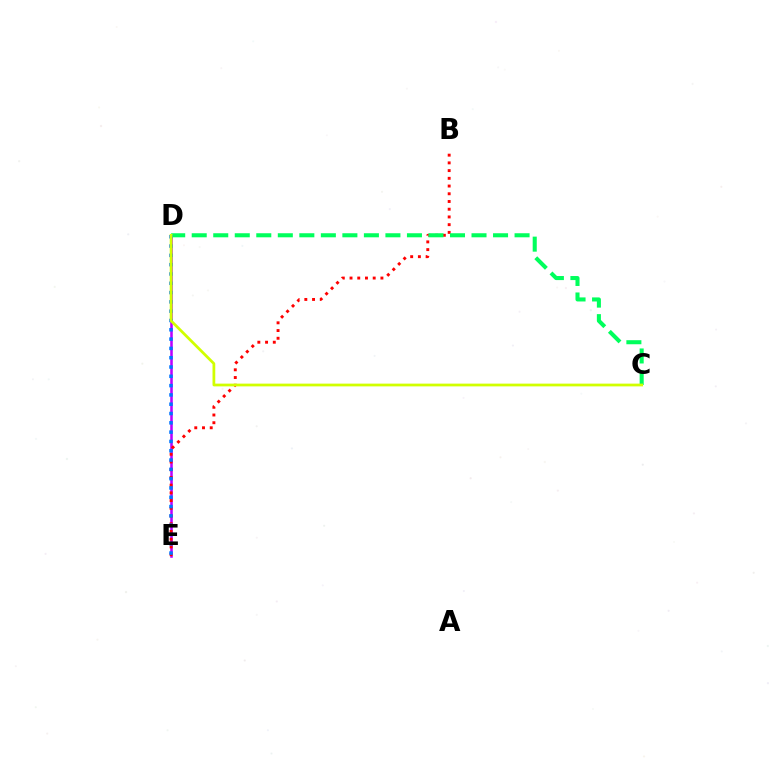{('D', 'E'): [{'color': '#b900ff', 'line_style': 'solid', 'thickness': 1.83}, {'color': '#0074ff', 'line_style': 'dotted', 'thickness': 2.53}], ('B', 'E'): [{'color': '#ff0000', 'line_style': 'dotted', 'thickness': 2.1}], ('C', 'D'): [{'color': '#00ff5c', 'line_style': 'dashed', 'thickness': 2.92}, {'color': '#d1ff00', 'line_style': 'solid', 'thickness': 1.98}]}